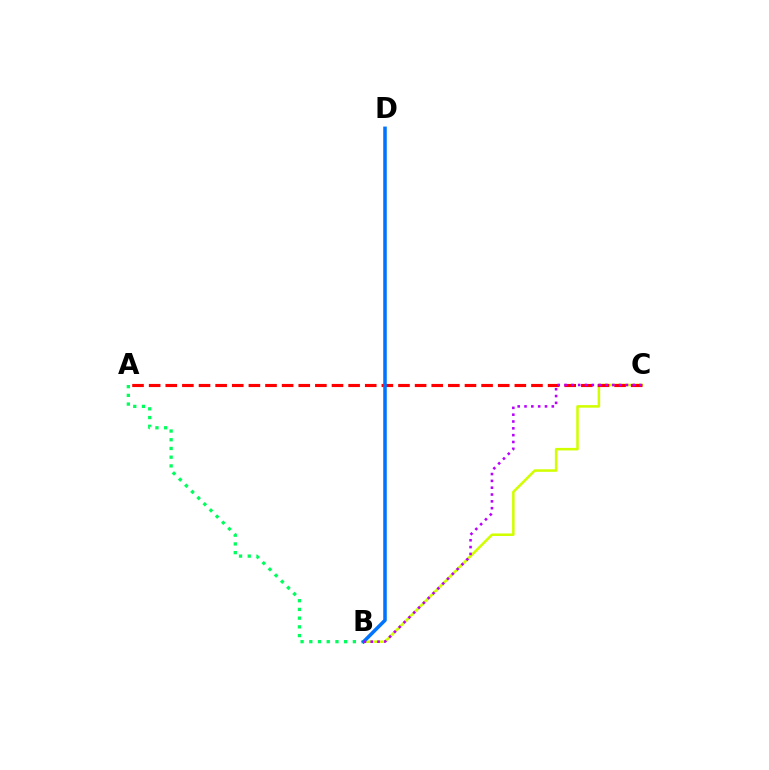{('A', 'B'): [{'color': '#00ff5c', 'line_style': 'dotted', 'thickness': 2.37}], ('B', 'C'): [{'color': '#d1ff00', 'line_style': 'solid', 'thickness': 1.83}, {'color': '#b900ff', 'line_style': 'dotted', 'thickness': 1.85}], ('A', 'C'): [{'color': '#ff0000', 'line_style': 'dashed', 'thickness': 2.26}], ('B', 'D'): [{'color': '#0074ff', 'line_style': 'solid', 'thickness': 2.53}]}